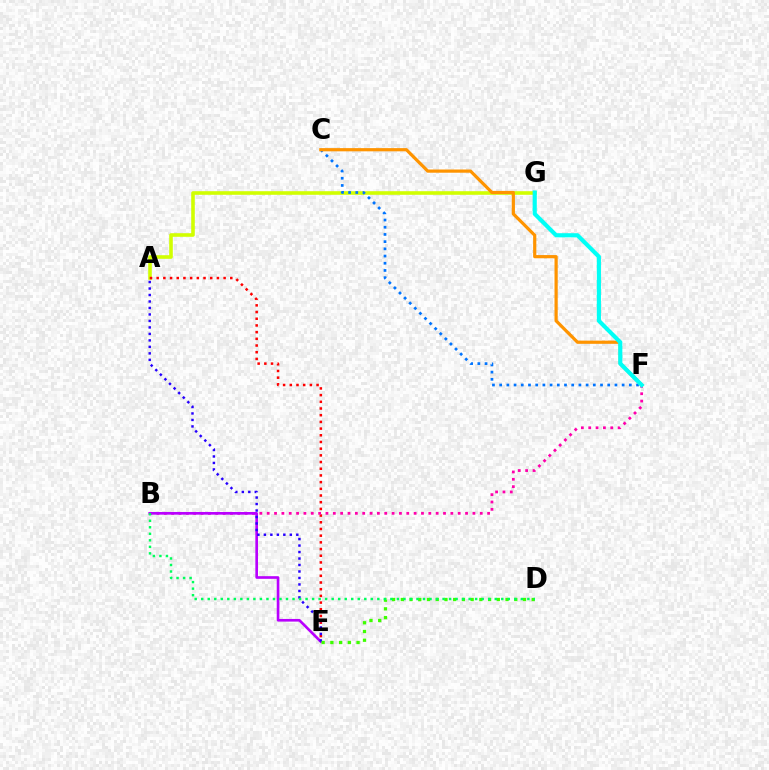{('A', 'G'): [{'color': '#d1ff00', 'line_style': 'solid', 'thickness': 2.59}], ('C', 'F'): [{'color': '#0074ff', 'line_style': 'dotted', 'thickness': 1.96}, {'color': '#ff9400', 'line_style': 'solid', 'thickness': 2.31}], ('A', 'E'): [{'color': '#ff0000', 'line_style': 'dotted', 'thickness': 1.82}, {'color': '#2500ff', 'line_style': 'dotted', 'thickness': 1.76}], ('B', 'F'): [{'color': '#ff00ac', 'line_style': 'dotted', 'thickness': 2.0}], ('B', 'E'): [{'color': '#b900ff', 'line_style': 'solid', 'thickness': 1.91}], ('F', 'G'): [{'color': '#00fff6', 'line_style': 'solid', 'thickness': 2.98}], ('D', 'E'): [{'color': '#3dff00', 'line_style': 'dotted', 'thickness': 2.37}], ('B', 'D'): [{'color': '#00ff5c', 'line_style': 'dotted', 'thickness': 1.77}]}